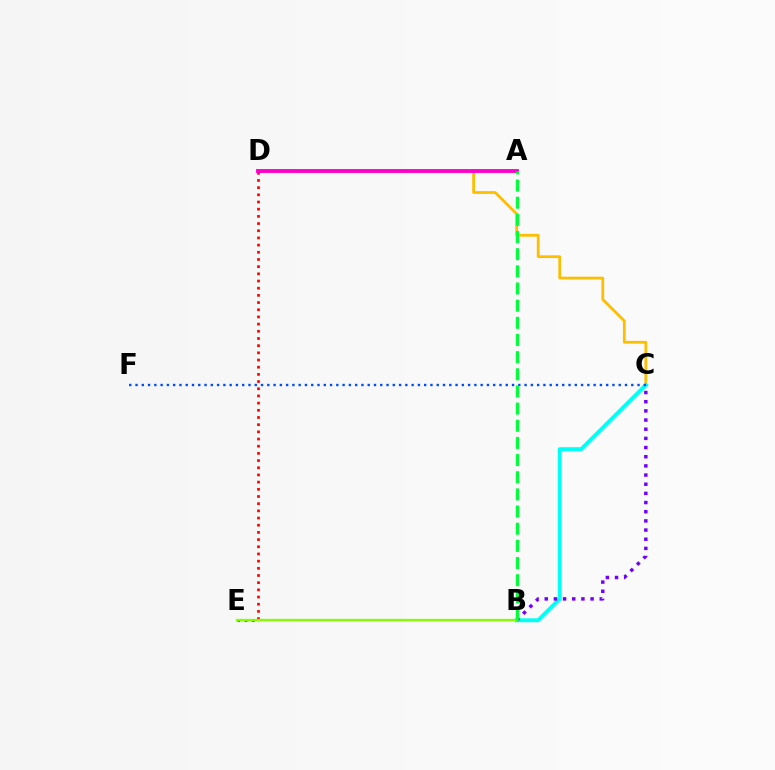{('C', 'D'): [{'color': '#ffbd00', 'line_style': 'solid', 'thickness': 1.99}], ('B', 'C'): [{'color': '#00fff6', 'line_style': 'solid', 'thickness': 2.82}, {'color': '#7200ff', 'line_style': 'dotted', 'thickness': 2.49}], ('D', 'E'): [{'color': '#ff0000', 'line_style': 'dotted', 'thickness': 1.95}], ('C', 'F'): [{'color': '#004bff', 'line_style': 'dotted', 'thickness': 1.7}], ('A', 'D'): [{'color': '#ff00cf', 'line_style': 'solid', 'thickness': 2.79}], ('B', 'E'): [{'color': '#84ff00', 'line_style': 'solid', 'thickness': 1.65}], ('A', 'B'): [{'color': '#00ff39', 'line_style': 'dashed', 'thickness': 2.33}]}